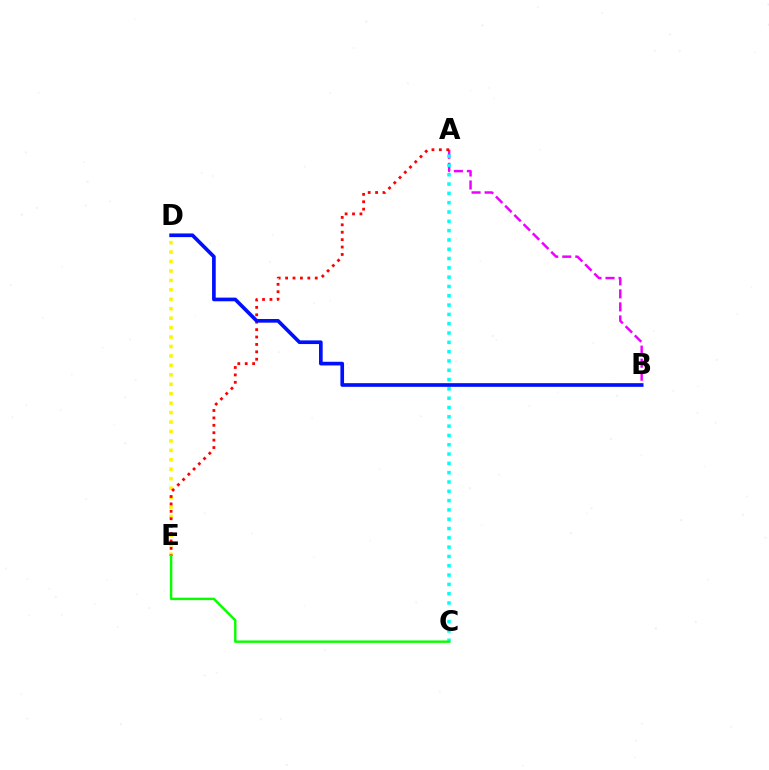{('D', 'E'): [{'color': '#fcf500', 'line_style': 'dotted', 'thickness': 2.57}], ('A', 'B'): [{'color': '#ee00ff', 'line_style': 'dashed', 'thickness': 1.77}], ('A', 'C'): [{'color': '#00fff6', 'line_style': 'dotted', 'thickness': 2.53}], ('A', 'E'): [{'color': '#ff0000', 'line_style': 'dotted', 'thickness': 2.01}], ('B', 'D'): [{'color': '#0010ff', 'line_style': 'solid', 'thickness': 2.64}], ('C', 'E'): [{'color': '#08ff00', 'line_style': 'solid', 'thickness': 1.75}]}